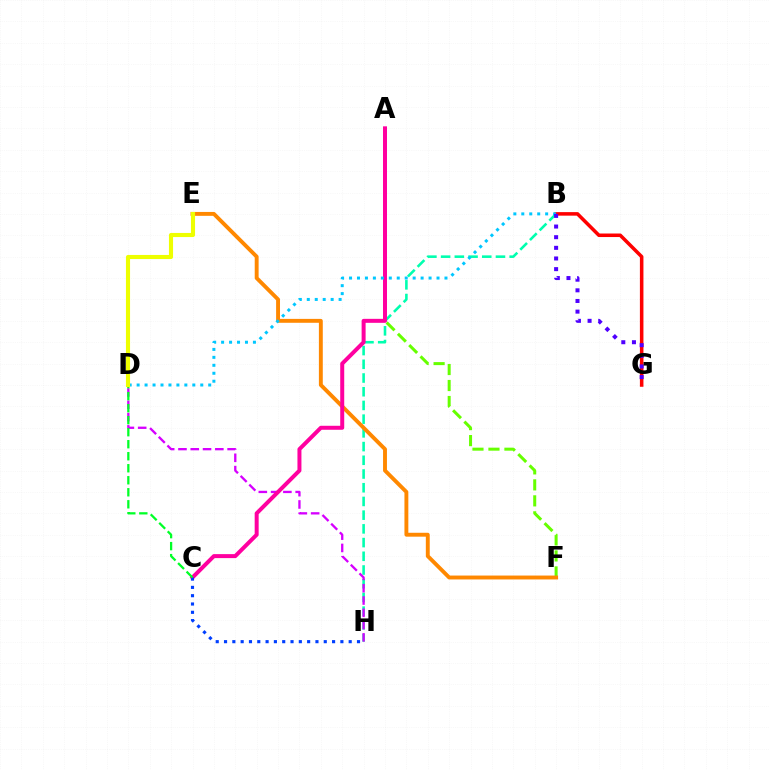{('B', 'H'): [{'color': '#00ffaf', 'line_style': 'dashed', 'thickness': 1.86}], ('D', 'H'): [{'color': '#d600ff', 'line_style': 'dashed', 'thickness': 1.67}], ('A', 'F'): [{'color': '#66ff00', 'line_style': 'dashed', 'thickness': 2.17}], ('E', 'F'): [{'color': '#ff8800', 'line_style': 'solid', 'thickness': 2.8}], ('B', 'G'): [{'color': '#ff0000', 'line_style': 'solid', 'thickness': 2.55}, {'color': '#4f00ff', 'line_style': 'dotted', 'thickness': 2.89}], ('A', 'C'): [{'color': '#ff00a0', 'line_style': 'solid', 'thickness': 2.87}], ('C', 'H'): [{'color': '#003fff', 'line_style': 'dotted', 'thickness': 2.26}], ('B', 'D'): [{'color': '#00c7ff', 'line_style': 'dotted', 'thickness': 2.16}], ('C', 'D'): [{'color': '#00ff27', 'line_style': 'dashed', 'thickness': 1.63}], ('D', 'E'): [{'color': '#eeff00', 'line_style': 'solid', 'thickness': 2.96}]}